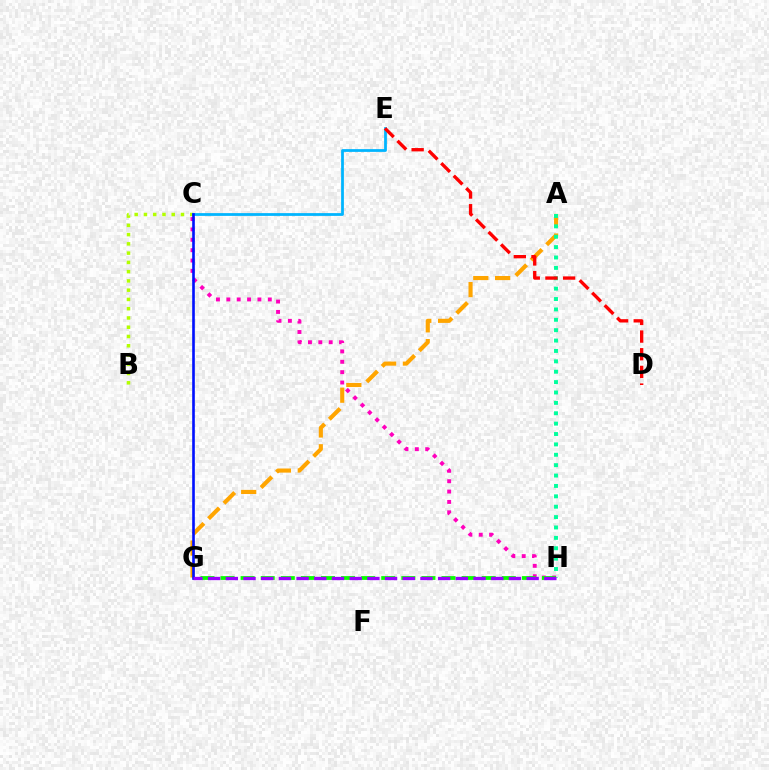{('C', 'H'): [{'color': '#ff00bd', 'line_style': 'dotted', 'thickness': 2.82}], ('B', 'C'): [{'color': '#b3ff00', 'line_style': 'dotted', 'thickness': 2.52}], ('A', 'G'): [{'color': '#ffa500', 'line_style': 'dashed', 'thickness': 2.96}], ('A', 'H'): [{'color': '#00ff9d', 'line_style': 'dotted', 'thickness': 2.82}], ('G', 'H'): [{'color': '#08ff00', 'line_style': 'dashed', 'thickness': 2.73}, {'color': '#9b00ff', 'line_style': 'dashed', 'thickness': 2.4}], ('C', 'E'): [{'color': '#00b5ff', 'line_style': 'solid', 'thickness': 1.99}], ('C', 'G'): [{'color': '#0010ff', 'line_style': 'solid', 'thickness': 1.9}], ('D', 'E'): [{'color': '#ff0000', 'line_style': 'dashed', 'thickness': 2.4}]}